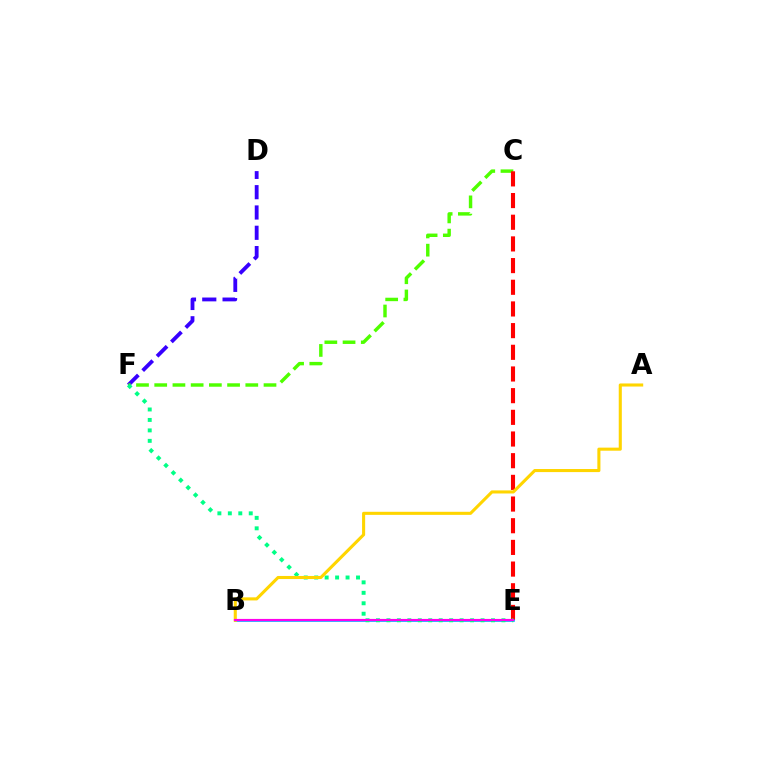{('D', 'F'): [{'color': '#3700ff', 'line_style': 'dashed', 'thickness': 2.76}], ('C', 'F'): [{'color': '#4fff00', 'line_style': 'dashed', 'thickness': 2.47}], ('C', 'E'): [{'color': '#ff0000', 'line_style': 'dashed', 'thickness': 2.94}], ('B', 'E'): [{'color': '#009eff', 'line_style': 'solid', 'thickness': 1.84}, {'color': '#ff00ed', 'line_style': 'solid', 'thickness': 1.55}], ('E', 'F'): [{'color': '#00ff86', 'line_style': 'dotted', 'thickness': 2.84}], ('A', 'B'): [{'color': '#ffd500', 'line_style': 'solid', 'thickness': 2.22}]}